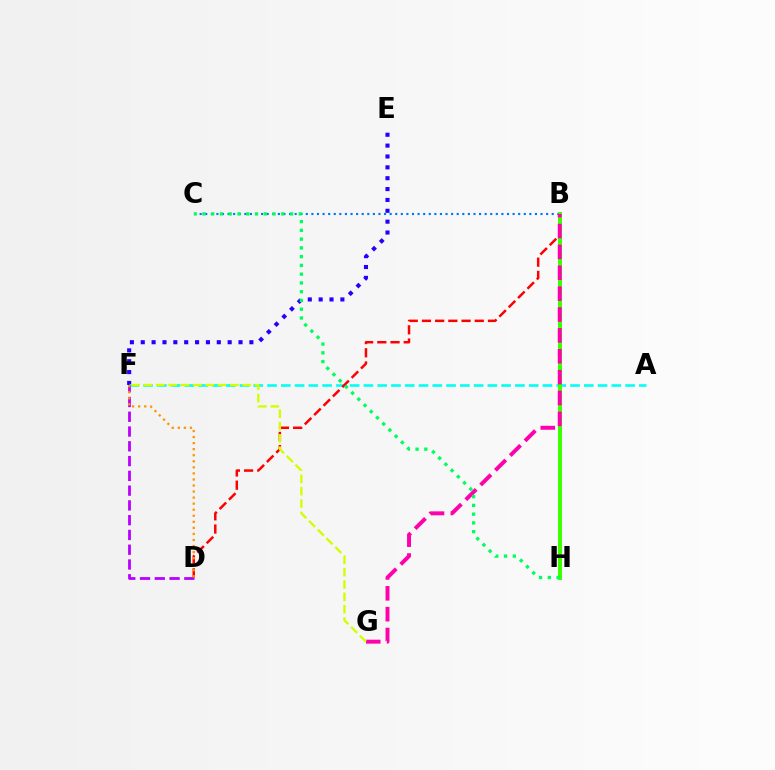{('E', 'F'): [{'color': '#2500ff', 'line_style': 'dotted', 'thickness': 2.95}], ('B', 'C'): [{'color': '#0074ff', 'line_style': 'dotted', 'thickness': 1.52}], ('A', 'F'): [{'color': '#00fff6', 'line_style': 'dashed', 'thickness': 1.87}], ('D', 'F'): [{'color': '#b900ff', 'line_style': 'dashed', 'thickness': 2.01}, {'color': '#ff9400', 'line_style': 'dotted', 'thickness': 1.65}], ('B', 'D'): [{'color': '#ff0000', 'line_style': 'dashed', 'thickness': 1.79}], ('B', 'H'): [{'color': '#3dff00', 'line_style': 'solid', 'thickness': 2.87}], ('B', 'G'): [{'color': '#ff00ac', 'line_style': 'dashed', 'thickness': 2.83}], ('C', 'H'): [{'color': '#00ff5c', 'line_style': 'dotted', 'thickness': 2.38}], ('F', 'G'): [{'color': '#d1ff00', 'line_style': 'dashed', 'thickness': 1.68}]}